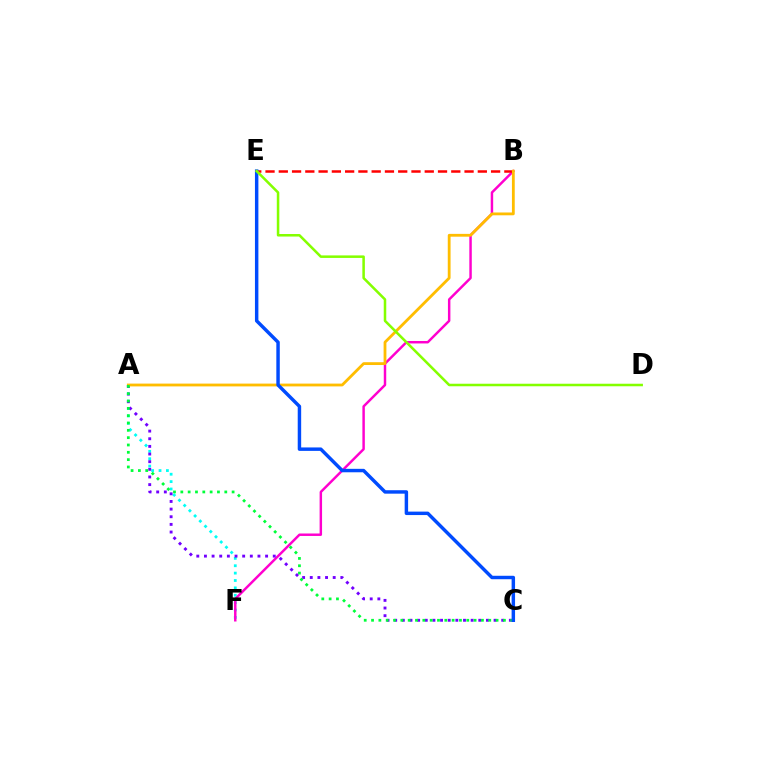{('A', 'F'): [{'color': '#00fff6', 'line_style': 'dotted', 'thickness': 2.01}], ('B', 'F'): [{'color': '#ff00cf', 'line_style': 'solid', 'thickness': 1.77}], ('A', 'C'): [{'color': '#7200ff', 'line_style': 'dotted', 'thickness': 2.08}, {'color': '#00ff39', 'line_style': 'dotted', 'thickness': 1.99}], ('B', 'E'): [{'color': '#ff0000', 'line_style': 'dashed', 'thickness': 1.8}], ('A', 'B'): [{'color': '#ffbd00', 'line_style': 'solid', 'thickness': 2.02}], ('C', 'E'): [{'color': '#004bff', 'line_style': 'solid', 'thickness': 2.48}], ('D', 'E'): [{'color': '#84ff00', 'line_style': 'solid', 'thickness': 1.82}]}